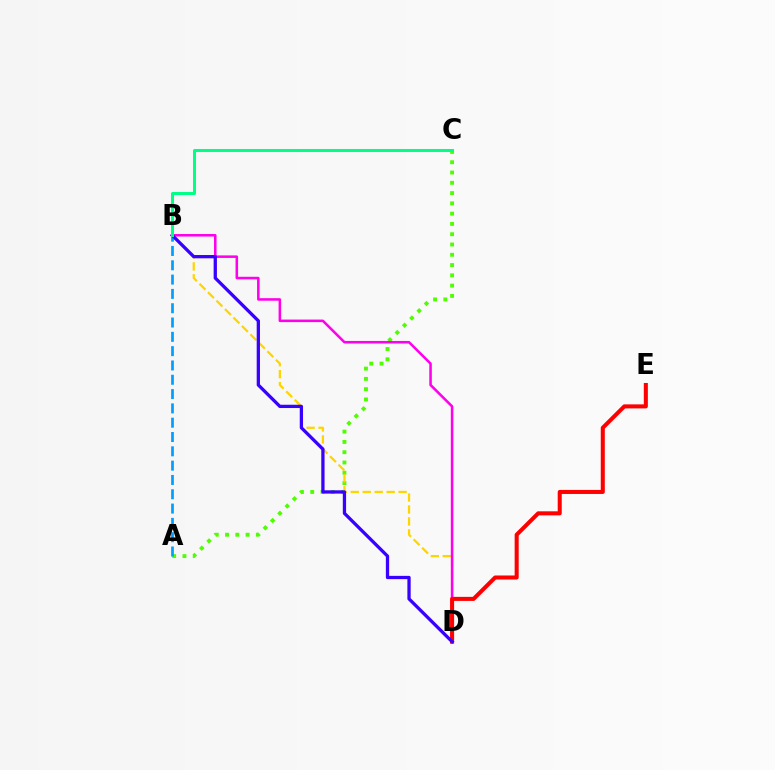{('A', 'C'): [{'color': '#4fff00', 'line_style': 'dotted', 'thickness': 2.79}], ('B', 'D'): [{'color': '#ffd500', 'line_style': 'dashed', 'thickness': 1.63}, {'color': '#ff00ed', 'line_style': 'solid', 'thickness': 1.83}, {'color': '#3700ff', 'line_style': 'solid', 'thickness': 2.36}], ('D', 'E'): [{'color': '#ff0000', 'line_style': 'solid', 'thickness': 2.91}], ('A', 'B'): [{'color': '#009eff', 'line_style': 'dashed', 'thickness': 1.94}], ('B', 'C'): [{'color': '#00ff86', 'line_style': 'solid', 'thickness': 2.18}]}